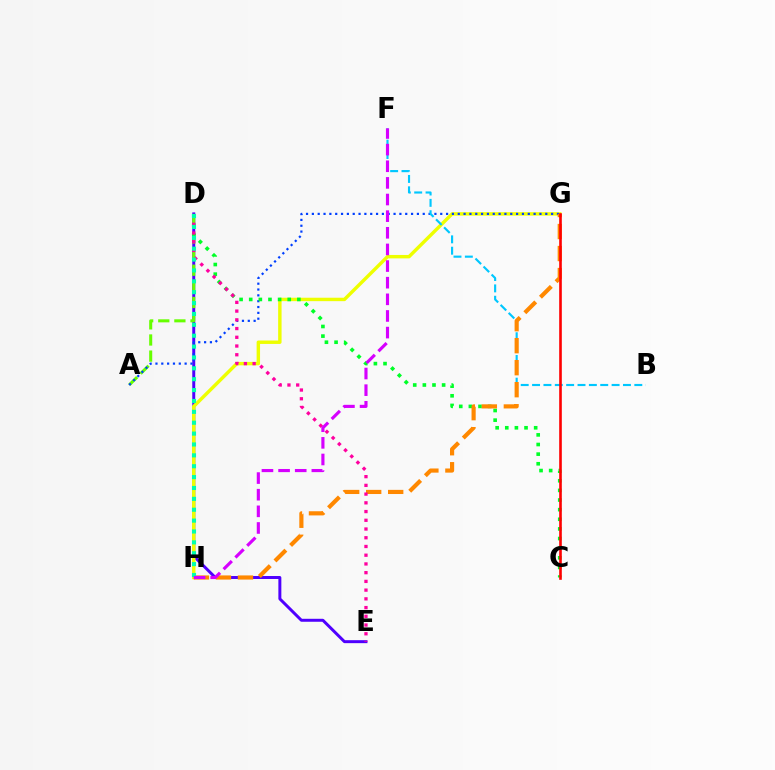{('D', 'E'): [{'color': '#4f00ff', 'line_style': 'solid', 'thickness': 2.14}, {'color': '#ff00a0', 'line_style': 'dotted', 'thickness': 2.37}], ('A', 'D'): [{'color': '#66ff00', 'line_style': 'dashed', 'thickness': 2.19}], ('G', 'H'): [{'color': '#eeff00', 'line_style': 'solid', 'thickness': 2.47}, {'color': '#ff8800', 'line_style': 'dashed', 'thickness': 2.99}], ('A', 'G'): [{'color': '#003fff', 'line_style': 'dotted', 'thickness': 1.59}], ('C', 'D'): [{'color': '#00ff27', 'line_style': 'dotted', 'thickness': 2.62}], ('B', 'F'): [{'color': '#00c7ff', 'line_style': 'dashed', 'thickness': 1.54}], ('D', 'H'): [{'color': '#00ffaf', 'line_style': 'dotted', 'thickness': 2.96}], ('F', 'H'): [{'color': '#d600ff', 'line_style': 'dashed', 'thickness': 2.26}], ('C', 'G'): [{'color': '#ff0000', 'line_style': 'solid', 'thickness': 1.88}]}